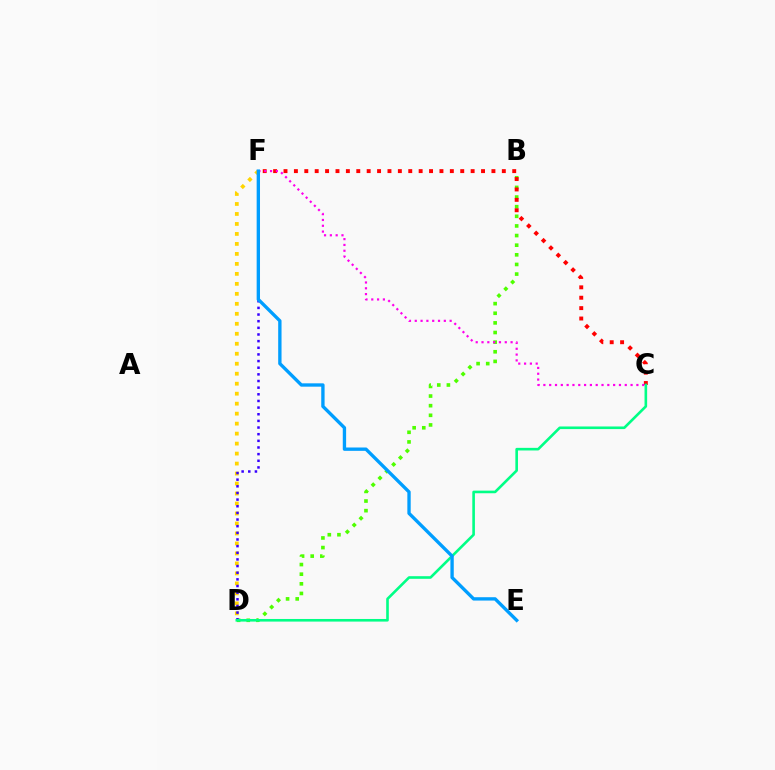{('D', 'F'): [{'color': '#ffd500', 'line_style': 'dotted', 'thickness': 2.71}, {'color': '#3700ff', 'line_style': 'dotted', 'thickness': 1.81}], ('B', 'D'): [{'color': '#4fff00', 'line_style': 'dotted', 'thickness': 2.62}], ('C', 'F'): [{'color': '#ff0000', 'line_style': 'dotted', 'thickness': 2.82}, {'color': '#ff00ed', 'line_style': 'dotted', 'thickness': 1.58}], ('C', 'D'): [{'color': '#00ff86', 'line_style': 'solid', 'thickness': 1.88}], ('E', 'F'): [{'color': '#009eff', 'line_style': 'solid', 'thickness': 2.41}]}